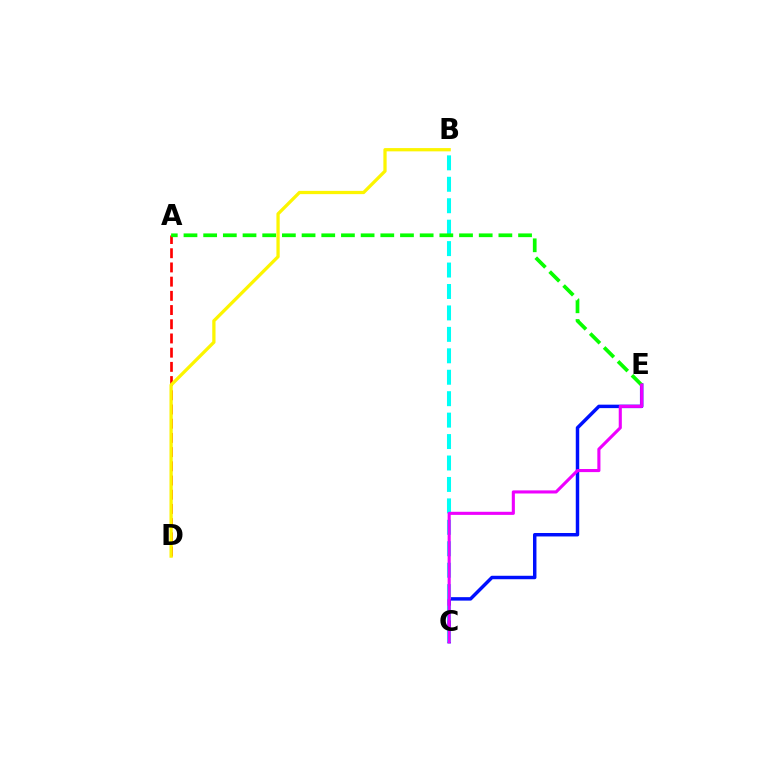{('A', 'D'): [{'color': '#ff0000', 'line_style': 'dashed', 'thickness': 1.93}], ('C', 'E'): [{'color': '#0010ff', 'line_style': 'solid', 'thickness': 2.49}, {'color': '#ee00ff', 'line_style': 'solid', 'thickness': 2.23}], ('B', 'D'): [{'color': '#fcf500', 'line_style': 'solid', 'thickness': 2.35}], ('B', 'C'): [{'color': '#00fff6', 'line_style': 'dashed', 'thickness': 2.91}], ('A', 'E'): [{'color': '#08ff00', 'line_style': 'dashed', 'thickness': 2.67}]}